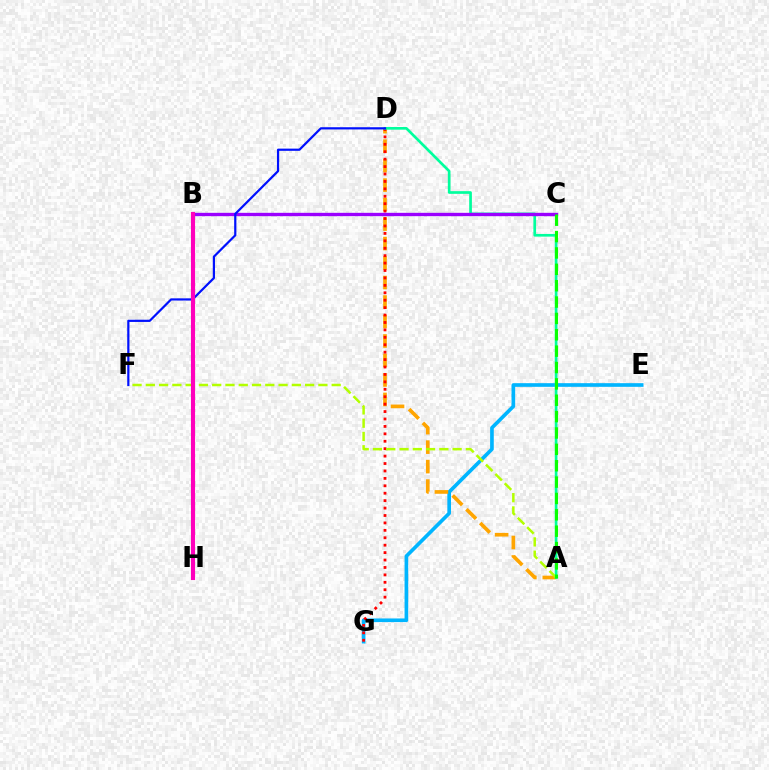{('E', 'G'): [{'color': '#00b5ff', 'line_style': 'solid', 'thickness': 2.63}], ('A', 'D'): [{'color': '#ffa500', 'line_style': 'dashed', 'thickness': 2.65}, {'color': '#00ff9d', 'line_style': 'solid', 'thickness': 1.93}], ('D', 'G'): [{'color': '#ff0000', 'line_style': 'dotted', 'thickness': 2.02}], ('B', 'C'): [{'color': '#9b00ff', 'line_style': 'solid', 'thickness': 2.41}], ('A', 'F'): [{'color': '#b3ff00', 'line_style': 'dashed', 'thickness': 1.8}], ('A', 'C'): [{'color': '#08ff00', 'line_style': 'dashed', 'thickness': 2.22}], ('D', 'F'): [{'color': '#0010ff', 'line_style': 'solid', 'thickness': 1.59}], ('B', 'H'): [{'color': '#ff00bd', 'line_style': 'solid', 'thickness': 2.97}]}